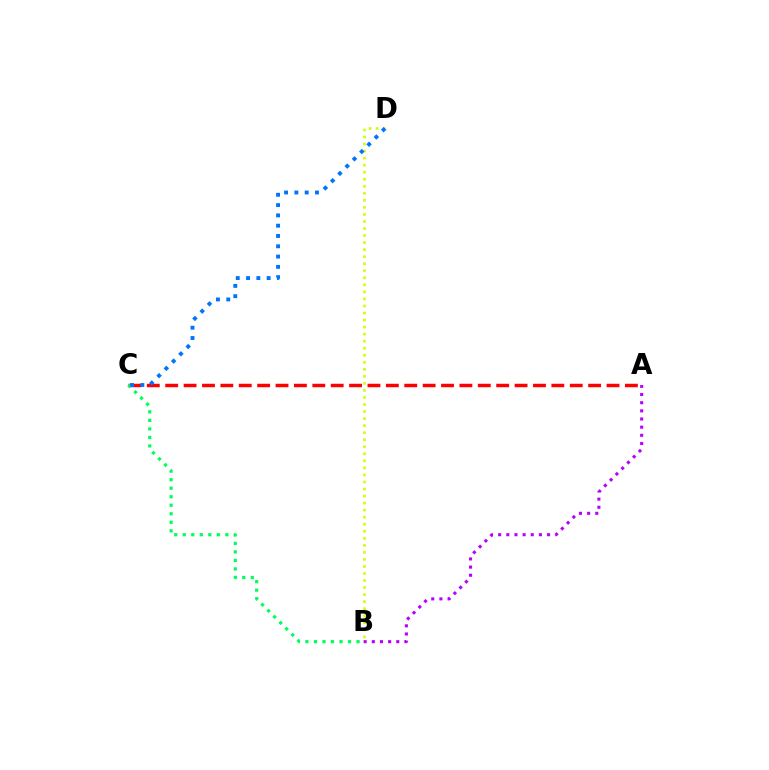{('A', 'C'): [{'color': '#ff0000', 'line_style': 'dashed', 'thickness': 2.5}], ('B', 'C'): [{'color': '#00ff5c', 'line_style': 'dotted', 'thickness': 2.32}], ('B', 'D'): [{'color': '#d1ff00', 'line_style': 'dotted', 'thickness': 1.91}], ('A', 'B'): [{'color': '#b900ff', 'line_style': 'dotted', 'thickness': 2.22}], ('C', 'D'): [{'color': '#0074ff', 'line_style': 'dotted', 'thickness': 2.8}]}